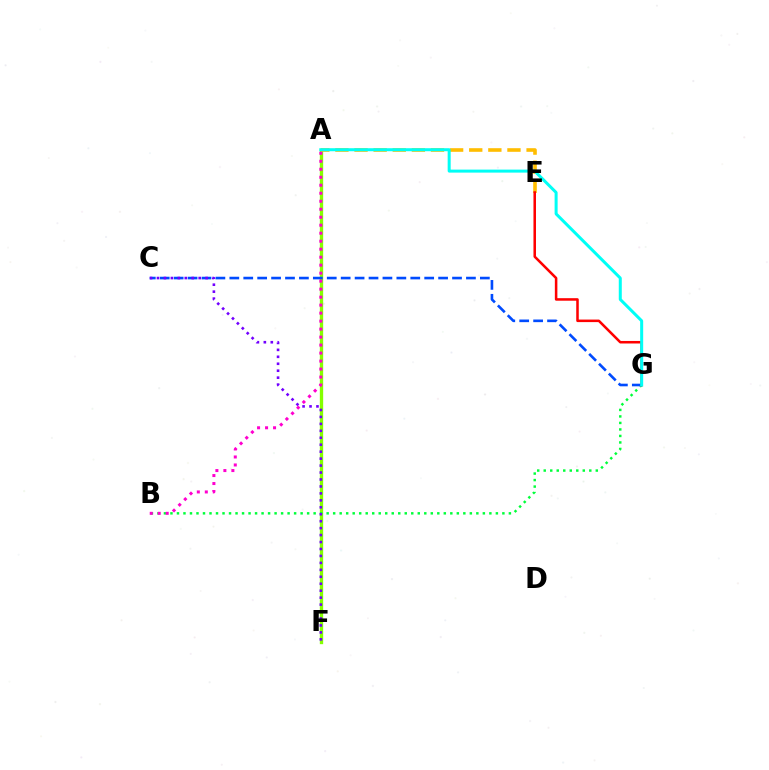{('A', 'F'): [{'color': '#84ff00', 'line_style': 'solid', 'thickness': 2.4}], ('B', 'G'): [{'color': '#00ff39', 'line_style': 'dotted', 'thickness': 1.77}], ('A', 'E'): [{'color': '#ffbd00', 'line_style': 'dashed', 'thickness': 2.6}], ('E', 'G'): [{'color': '#ff0000', 'line_style': 'solid', 'thickness': 1.82}], ('C', 'G'): [{'color': '#004bff', 'line_style': 'dashed', 'thickness': 1.89}], ('A', 'G'): [{'color': '#00fff6', 'line_style': 'solid', 'thickness': 2.17}], ('C', 'F'): [{'color': '#7200ff', 'line_style': 'dotted', 'thickness': 1.89}], ('A', 'B'): [{'color': '#ff00cf', 'line_style': 'dotted', 'thickness': 2.17}]}